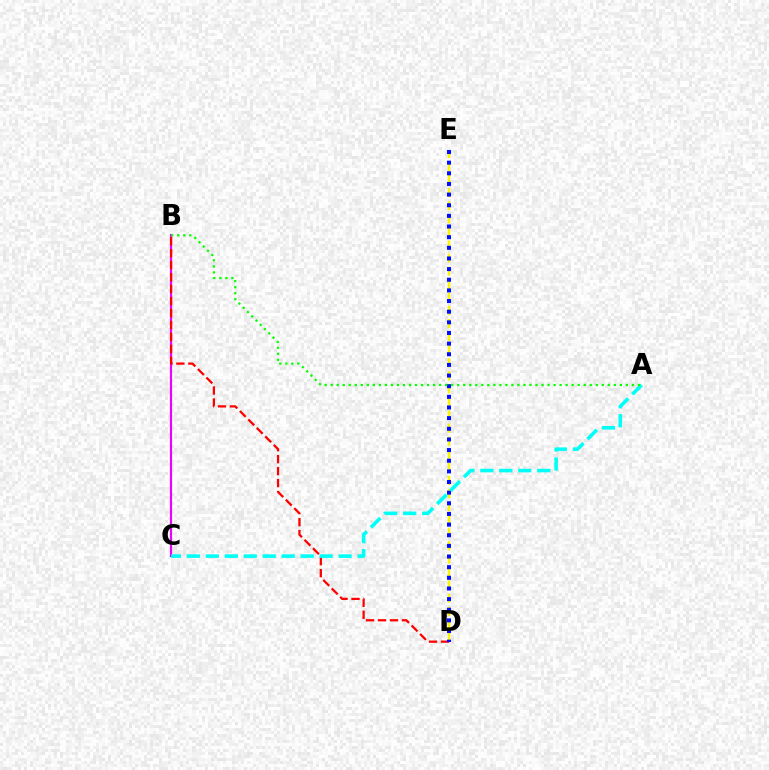{('D', 'E'): [{'color': '#fcf500', 'line_style': 'dashed', 'thickness': 1.78}, {'color': '#0010ff', 'line_style': 'dotted', 'thickness': 2.89}], ('B', 'C'): [{'color': '#ee00ff', 'line_style': 'solid', 'thickness': 1.57}], ('B', 'D'): [{'color': '#ff0000', 'line_style': 'dashed', 'thickness': 1.63}], ('A', 'C'): [{'color': '#00fff6', 'line_style': 'dashed', 'thickness': 2.58}], ('A', 'B'): [{'color': '#08ff00', 'line_style': 'dotted', 'thickness': 1.64}]}